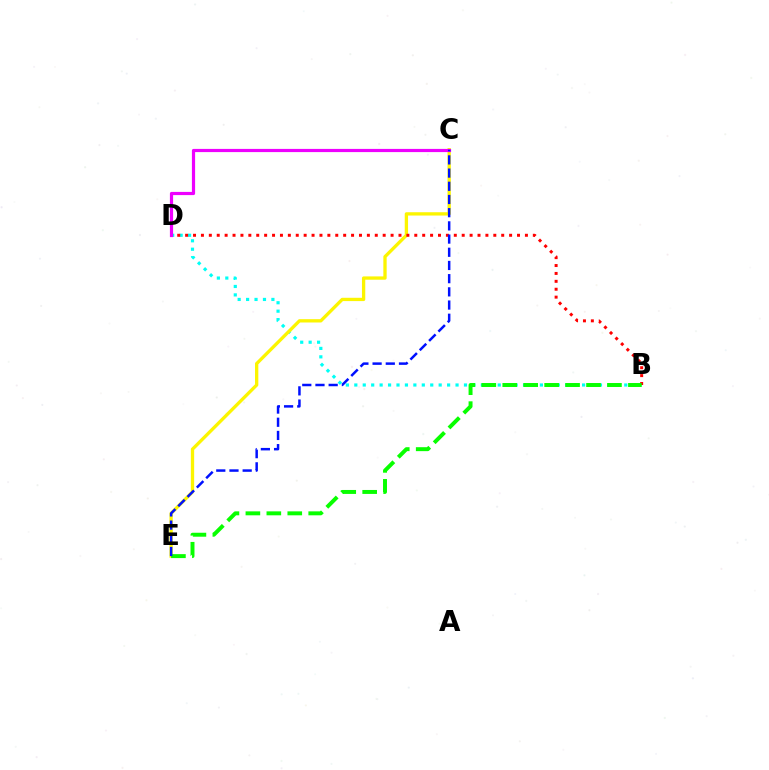{('B', 'D'): [{'color': '#00fff6', 'line_style': 'dotted', 'thickness': 2.29}, {'color': '#ff0000', 'line_style': 'dotted', 'thickness': 2.15}], ('C', 'E'): [{'color': '#fcf500', 'line_style': 'solid', 'thickness': 2.38}, {'color': '#0010ff', 'line_style': 'dashed', 'thickness': 1.79}], ('C', 'D'): [{'color': '#ee00ff', 'line_style': 'solid', 'thickness': 2.3}], ('B', 'E'): [{'color': '#08ff00', 'line_style': 'dashed', 'thickness': 2.84}]}